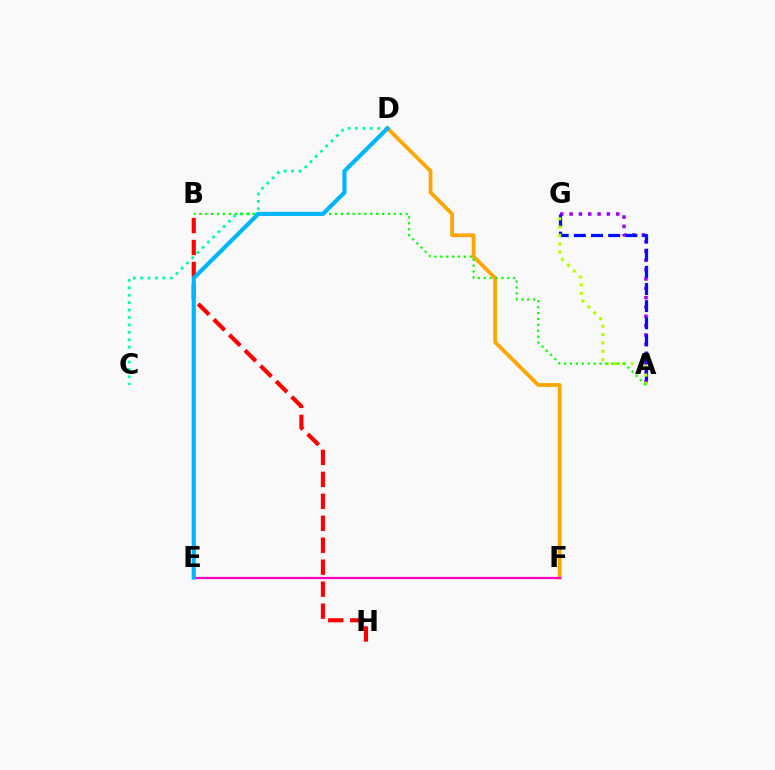{('A', 'G'): [{'color': '#9b00ff', 'line_style': 'dotted', 'thickness': 2.53}, {'color': '#0010ff', 'line_style': 'dashed', 'thickness': 2.33}, {'color': '#b3ff00', 'line_style': 'dotted', 'thickness': 2.27}], ('B', 'H'): [{'color': '#ff0000', 'line_style': 'dashed', 'thickness': 2.98}], ('D', 'F'): [{'color': '#ffa500', 'line_style': 'solid', 'thickness': 2.72}], ('E', 'F'): [{'color': '#ff00bd', 'line_style': 'solid', 'thickness': 1.63}], ('C', 'D'): [{'color': '#00ff9d', 'line_style': 'dotted', 'thickness': 2.01}], ('A', 'B'): [{'color': '#08ff00', 'line_style': 'dotted', 'thickness': 1.6}], ('D', 'E'): [{'color': '#00b5ff', 'line_style': 'solid', 'thickness': 2.98}]}